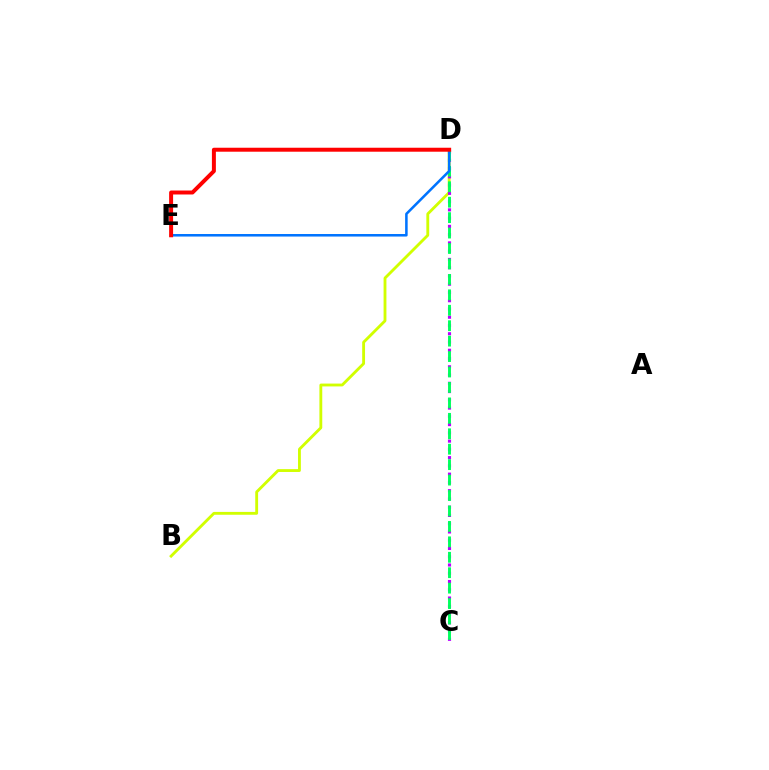{('B', 'D'): [{'color': '#d1ff00', 'line_style': 'solid', 'thickness': 2.05}], ('C', 'D'): [{'color': '#b900ff', 'line_style': 'dotted', 'thickness': 2.24}, {'color': '#00ff5c', 'line_style': 'dashed', 'thickness': 2.1}], ('D', 'E'): [{'color': '#0074ff', 'line_style': 'solid', 'thickness': 1.83}, {'color': '#ff0000', 'line_style': 'solid', 'thickness': 2.86}]}